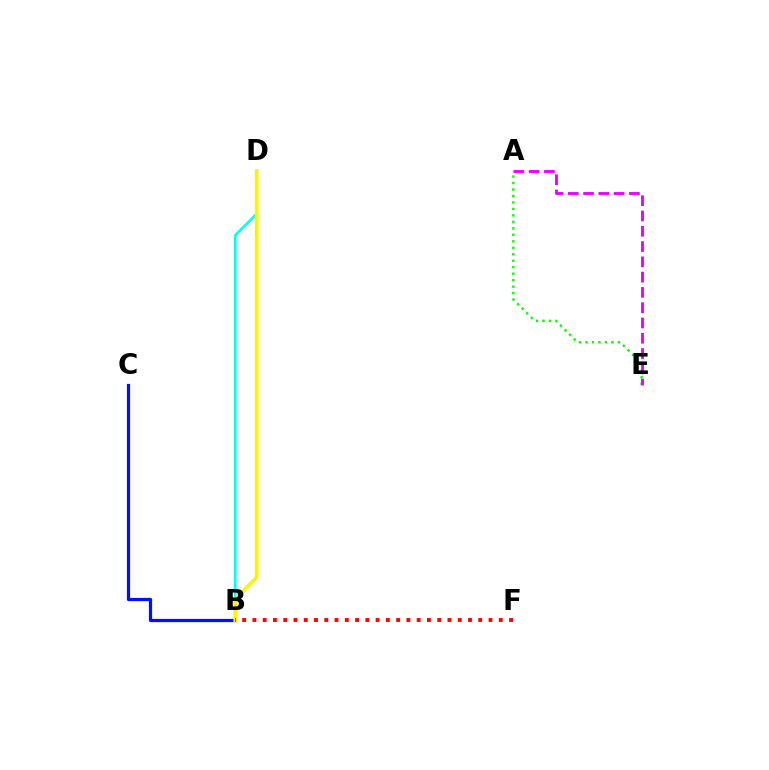{('B', 'D'): [{'color': '#00fff6', 'line_style': 'solid', 'thickness': 1.86}, {'color': '#fcf500', 'line_style': 'solid', 'thickness': 2.68}], ('A', 'E'): [{'color': '#08ff00', 'line_style': 'dotted', 'thickness': 1.76}, {'color': '#ee00ff', 'line_style': 'dashed', 'thickness': 2.08}], ('B', 'C'): [{'color': '#0010ff', 'line_style': 'solid', 'thickness': 2.32}], ('B', 'F'): [{'color': '#ff0000', 'line_style': 'dotted', 'thickness': 2.79}]}